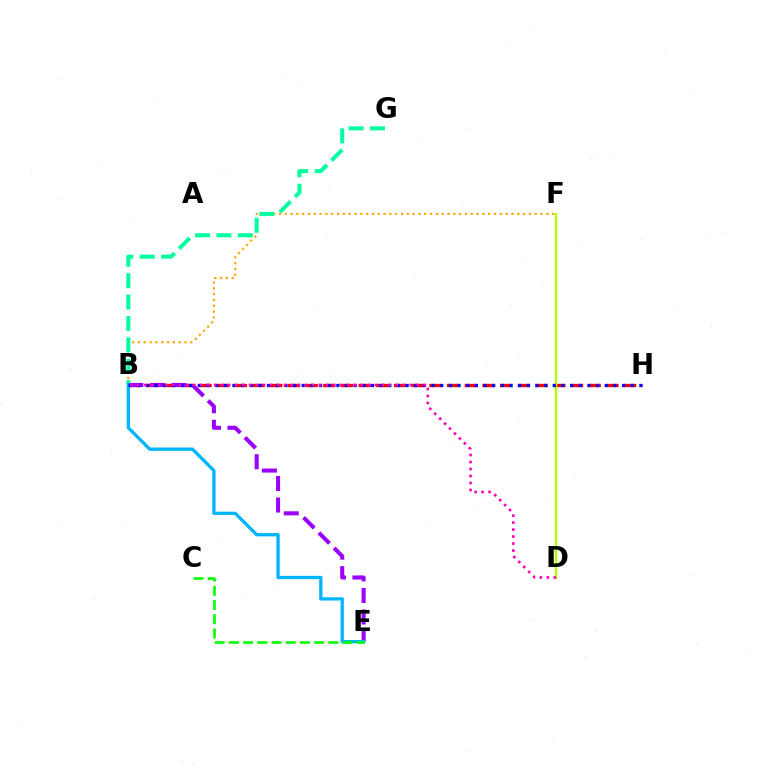{('B', 'F'): [{'color': '#ffa500', 'line_style': 'dotted', 'thickness': 1.58}], ('B', 'H'): [{'color': '#ff0000', 'line_style': 'dashed', 'thickness': 2.4}, {'color': '#0010ff', 'line_style': 'dotted', 'thickness': 2.35}], ('B', 'G'): [{'color': '#00ff9d', 'line_style': 'dashed', 'thickness': 2.91}], ('B', 'E'): [{'color': '#9b00ff', 'line_style': 'dashed', 'thickness': 2.93}, {'color': '#00b5ff', 'line_style': 'solid', 'thickness': 2.37}], ('C', 'E'): [{'color': '#08ff00', 'line_style': 'dashed', 'thickness': 1.93}], ('D', 'F'): [{'color': '#b3ff00', 'line_style': 'solid', 'thickness': 1.74}], ('B', 'D'): [{'color': '#ff00bd', 'line_style': 'dotted', 'thickness': 1.9}]}